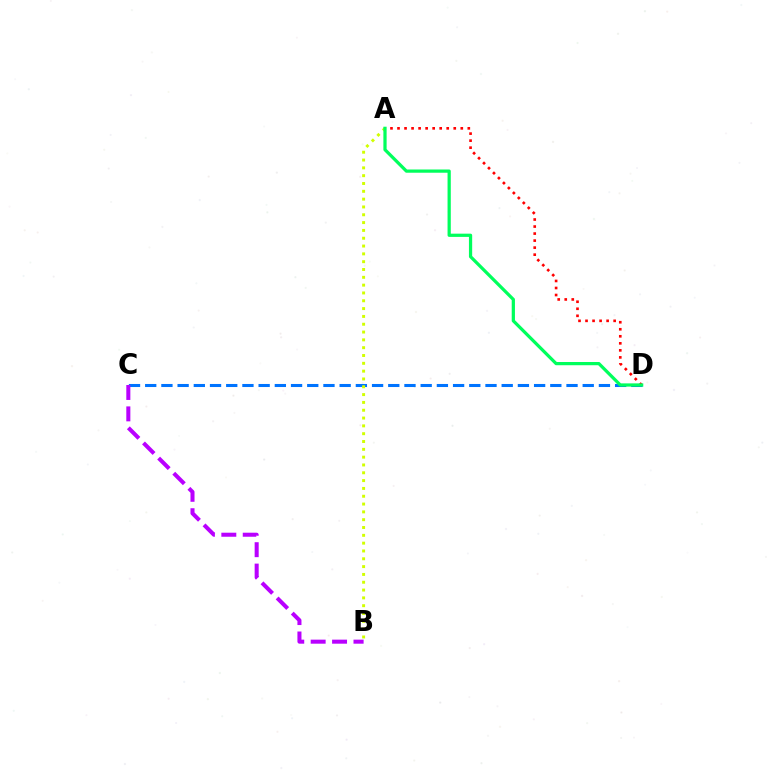{('C', 'D'): [{'color': '#0074ff', 'line_style': 'dashed', 'thickness': 2.2}], ('B', 'C'): [{'color': '#b900ff', 'line_style': 'dashed', 'thickness': 2.91}], ('A', 'B'): [{'color': '#d1ff00', 'line_style': 'dotted', 'thickness': 2.12}], ('A', 'D'): [{'color': '#ff0000', 'line_style': 'dotted', 'thickness': 1.91}, {'color': '#00ff5c', 'line_style': 'solid', 'thickness': 2.33}]}